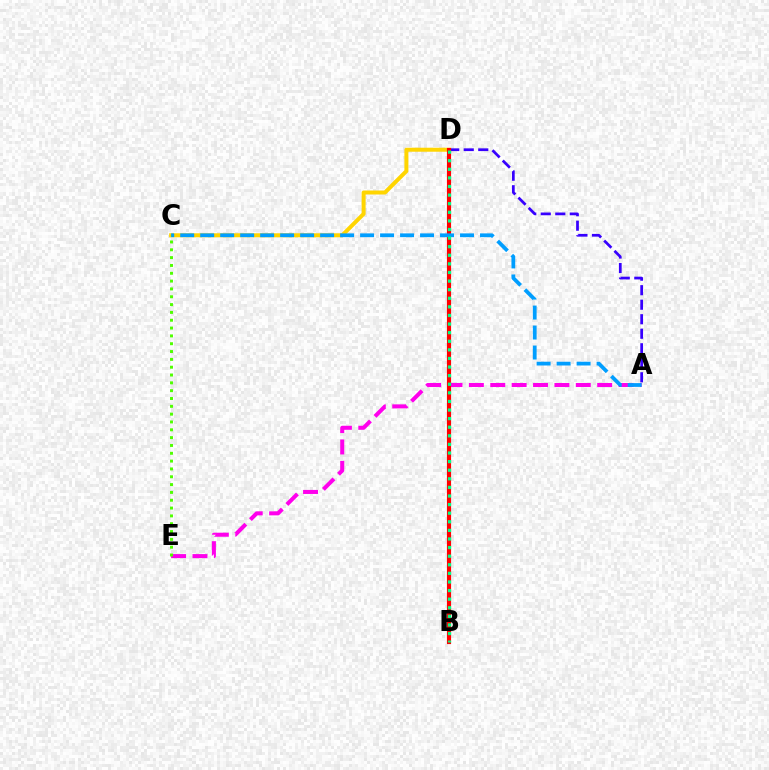{('C', 'D'): [{'color': '#ffd500', 'line_style': 'solid', 'thickness': 2.88}], ('A', 'E'): [{'color': '#ff00ed', 'line_style': 'dashed', 'thickness': 2.9}], ('A', 'D'): [{'color': '#3700ff', 'line_style': 'dashed', 'thickness': 1.97}], ('B', 'D'): [{'color': '#ff0000', 'line_style': 'solid', 'thickness': 2.98}, {'color': '#00ff86', 'line_style': 'dotted', 'thickness': 2.34}], ('A', 'C'): [{'color': '#009eff', 'line_style': 'dashed', 'thickness': 2.72}], ('C', 'E'): [{'color': '#4fff00', 'line_style': 'dotted', 'thickness': 2.13}]}